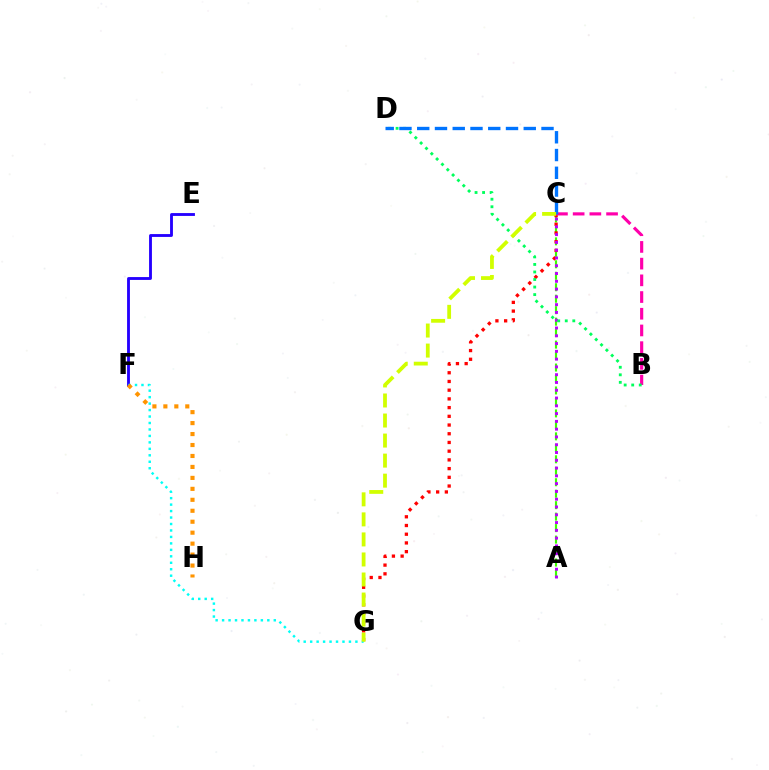{('A', 'C'): [{'color': '#3dff00', 'line_style': 'dashed', 'thickness': 1.56}, {'color': '#b900ff', 'line_style': 'dotted', 'thickness': 2.11}], ('E', 'F'): [{'color': '#2500ff', 'line_style': 'solid', 'thickness': 2.05}], ('C', 'G'): [{'color': '#ff0000', 'line_style': 'dotted', 'thickness': 2.37}, {'color': '#d1ff00', 'line_style': 'dashed', 'thickness': 2.72}], ('F', 'G'): [{'color': '#00fff6', 'line_style': 'dotted', 'thickness': 1.76}], ('B', 'C'): [{'color': '#ff00ac', 'line_style': 'dashed', 'thickness': 2.27}], ('B', 'D'): [{'color': '#00ff5c', 'line_style': 'dotted', 'thickness': 2.05}], ('C', 'D'): [{'color': '#0074ff', 'line_style': 'dashed', 'thickness': 2.41}], ('F', 'H'): [{'color': '#ff9400', 'line_style': 'dotted', 'thickness': 2.98}]}